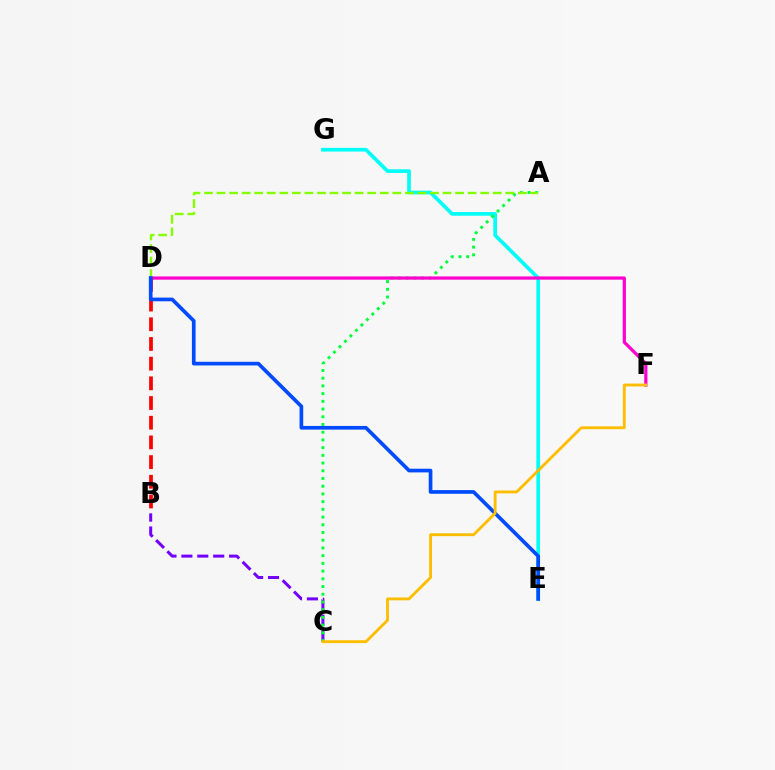{('E', 'G'): [{'color': '#00fff6', 'line_style': 'solid', 'thickness': 2.65}], ('B', 'C'): [{'color': '#7200ff', 'line_style': 'dashed', 'thickness': 2.16}], ('A', 'C'): [{'color': '#00ff39', 'line_style': 'dotted', 'thickness': 2.1}], ('A', 'D'): [{'color': '#84ff00', 'line_style': 'dashed', 'thickness': 1.71}], ('D', 'F'): [{'color': '#ff00cf', 'line_style': 'solid', 'thickness': 2.32}], ('B', 'D'): [{'color': '#ff0000', 'line_style': 'dashed', 'thickness': 2.67}], ('D', 'E'): [{'color': '#004bff', 'line_style': 'solid', 'thickness': 2.65}], ('C', 'F'): [{'color': '#ffbd00', 'line_style': 'solid', 'thickness': 2.06}]}